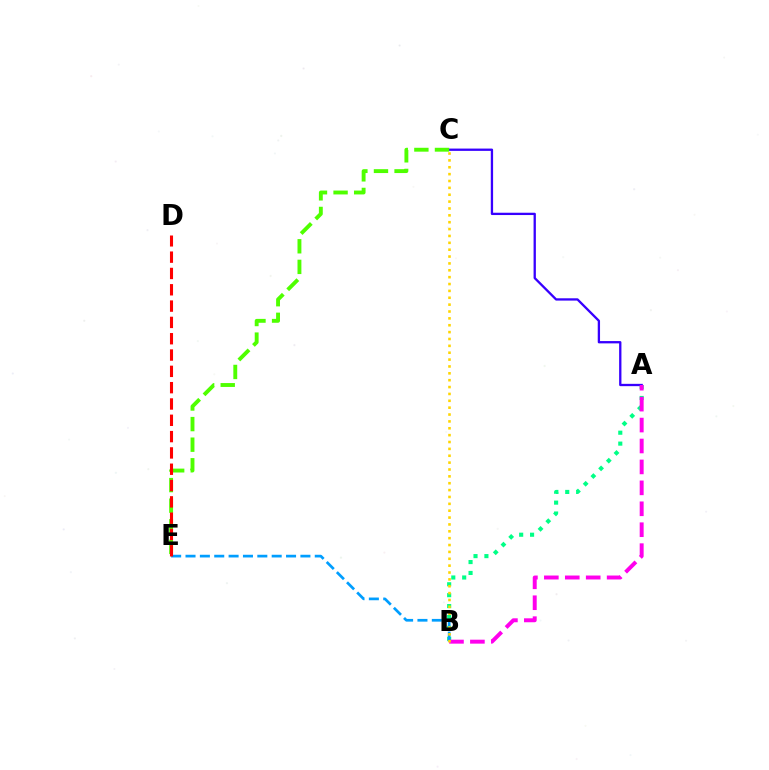{('A', 'B'): [{'color': '#00ff86', 'line_style': 'dotted', 'thickness': 2.96}, {'color': '#ff00ed', 'line_style': 'dashed', 'thickness': 2.84}], ('A', 'C'): [{'color': '#3700ff', 'line_style': 'solid', 'thickness': 1.66}], ('B', 'E'): [{'color': '#009eff', 'line_style': 'dashed', 'thickness': 1.95}], ('C', 'E'): [{'color': '#4fff00', 'line_style': 'dashed', 'thickness': 2.8}], ('D', 'E'): [{'color': '#ff0000', 'line_style': 'dashed', 'thickness': 2.22}], ('B', 'C'): [{'color': '#ffd500', 'line_style': 'dotted', 'thickness': 1.87}]}